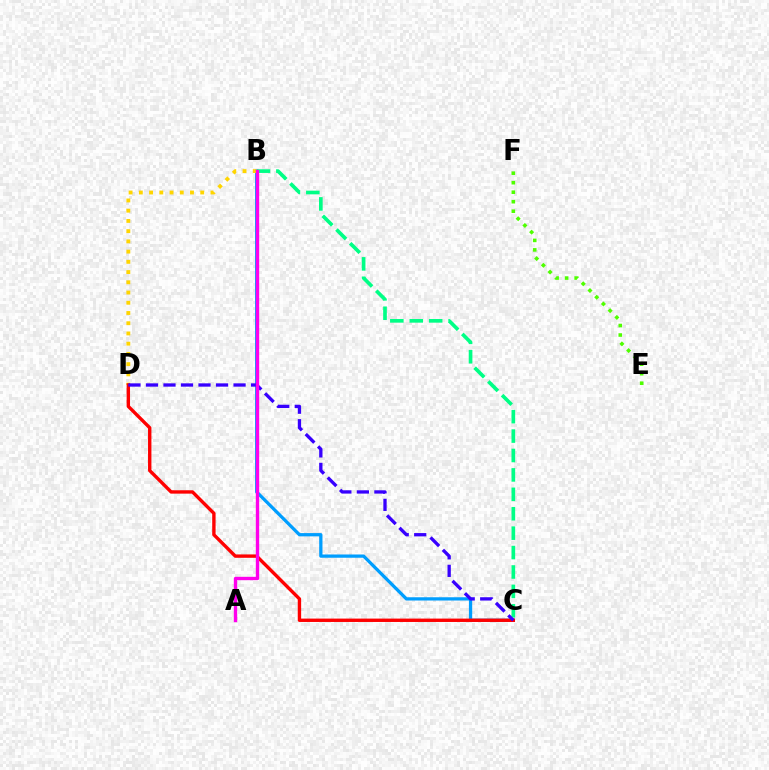{('E', 'F'): [{'color': '#4fff00', 'line_style': 'dotted', 'thickness': 2.58}], ('B', 'C'): [{'color': '#009eff', 'line_style': 'solid', 'thickness': 2.35}, {'color': '#00ff86', 'line_style': 'dashed', 'thickness': 2.64}], ('B', 'D'): [{'color': '#ffd500', 'line_style': 'dotted', 'thickness': 2.78}], ('C', 'D'): [{'color': '#ff0000', 'line_style': 'solid', 'thickness': 2.43}, {'color': '#3700ff', 'line_style': 'dashed', 'thickness': 2.38}], ('A', 'B'): [{'color': '#ff00ed', 'line_style': 'solid', 'thickness': 2.42}]}